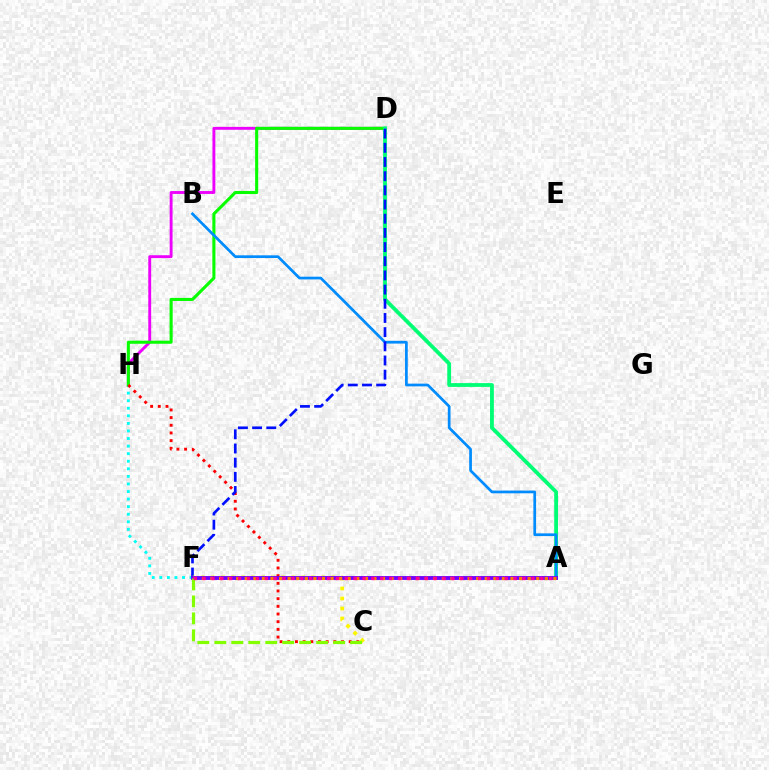{('D', 'H'): [{'color': '#ee00ff', 'line_style': 'solid', 'thickness': 2.08}, {'color': '#08ff00', 'line_style': 'solid', 'thickness': 2.22}], ('F', 'H'): [{'color': '#00fff6', 'line_style': 'dotted', 'thickness': 2.06}], ('A', 'D'): [{'color': '#00ff74', 'line_style': 'solid', 'thickness': 2.74}], ('A', 'B'): [{'color': '#008cff', 'line_style': 'solid', 'thickness': 1.96}], ('C', 'H'): [{'color': '#ff0000', 'line_style': 'dotted', 'thickness': 2.09}], ('D', 'F'): [{'color': '#0010ff', 'line_style': 'dashed', 'thickness': 1.93}], ('C', 'F'): [{'color': '#fcf500', 'line_style': 'dotted', 'thickness': 2.72}, {'color': '#84ff00', 'line_style': 'dashed', 'thickness': 2.31}], ('A', 'F'): [{'color': '#7200ff', 'line_style': 'solid', 'thickness': 2.78}, {'color': '#ff7c00', 'line_style': 'dotted', 'thickness': 2.33}, {'color': '#ff0094', 'line_style': 'dotted', 'thickness': 2.41}]}